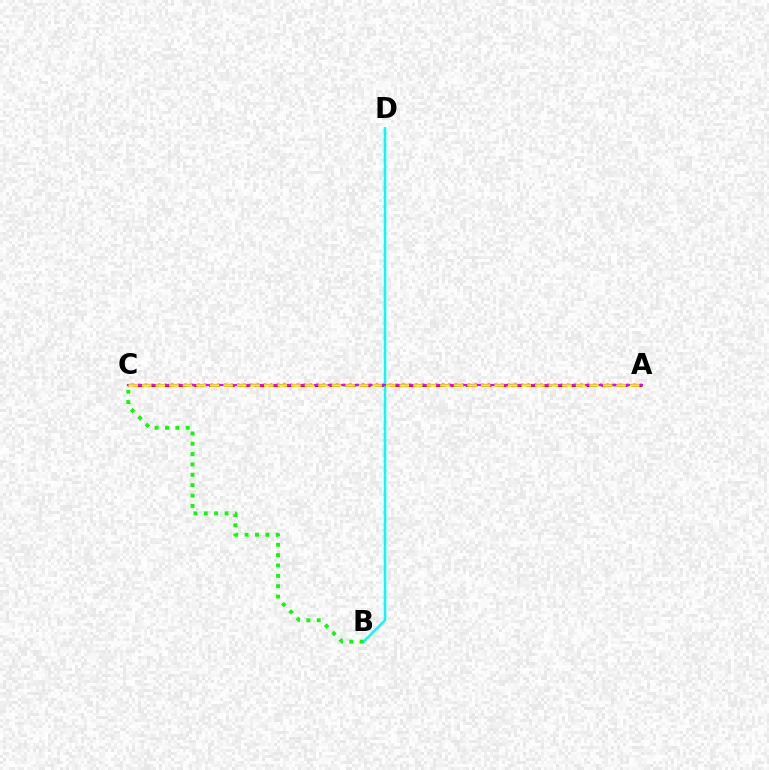{('A', 'C'): [{'color': '#ff0000', 'line_style': 'dashed', 'thickness': 2.05}, {'color': '#0010ff', 'line_style': 'dotted', 'thickness': 1.79}, {'color': '#ee00ff', 'line_style': 'solid', 'thickness': 1.54}, {'color': '#fcf500', 'line_style': 'dashed', 'thickness': 1.84}], ('B', 'D'): [{'color': '#00fff6', 'line_style': 'solid', 'thickness': 1.82}], ('B', 'C'): [{'color': '#08ff00', 'line_style': 'dotted', 'thickness': 2.82}]}